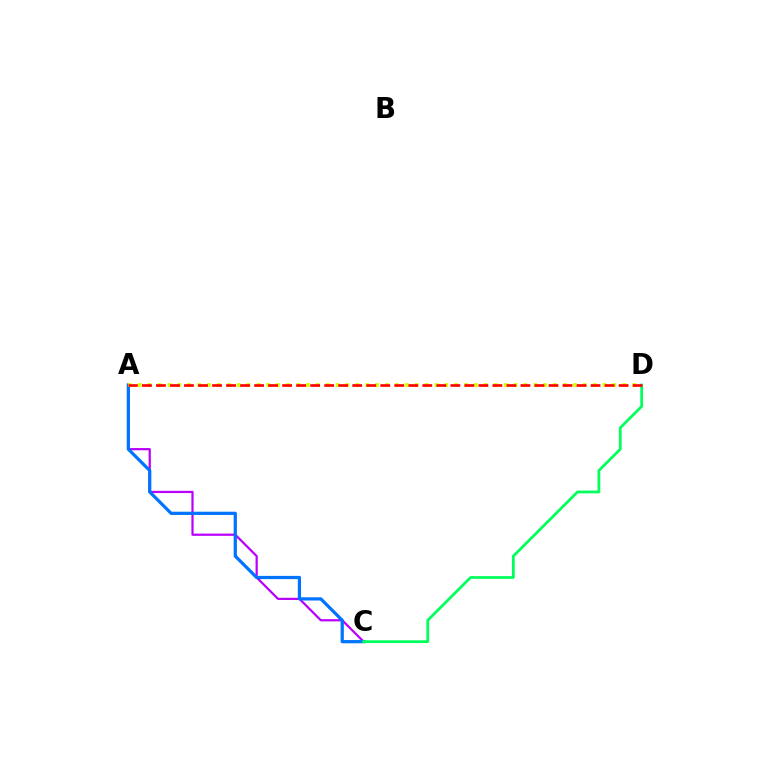{('A', 'C'): [{'color': '#b900ff', 'line_style': 'solid', 'thickness': 1.6}, {'color': '#0074ff', 'line_style': 'solid', 'thickness': 2.33}], ('A', 'D'): [{'color': '#d1ff00', 'line_style': 'dotted', 'thickness': 2.69}, {'color': '#ff0000', 'line_style': 'dashed', 'thickness': 1.9}], ('C', 'D'): [{'color': '#00ff5c', 'line_style': 'solid', 'thickness': 1.98}]}